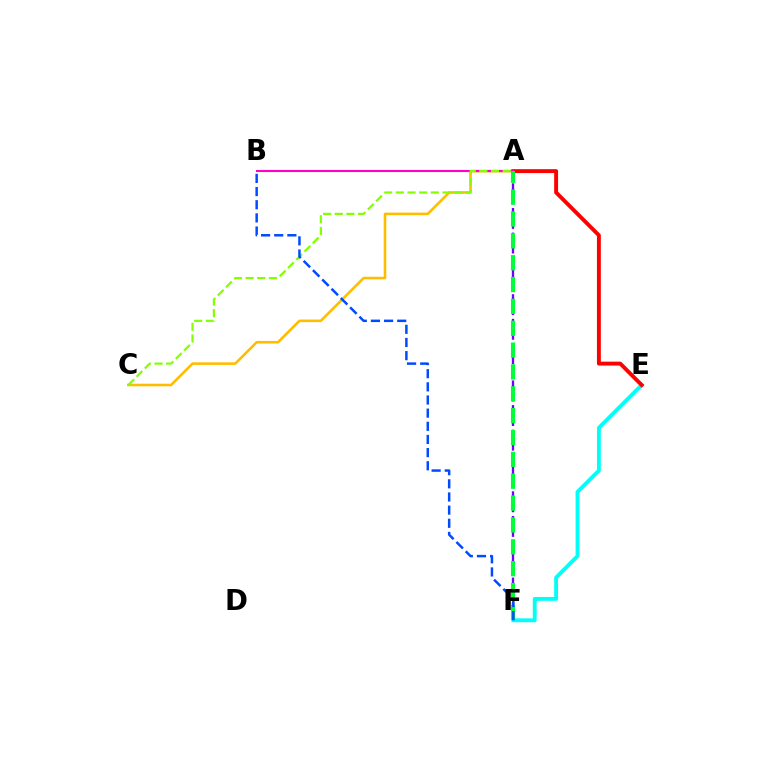{('E', 'F'): [{'color': '#00fff6', 'line_style': 'solid', 'thickness': 2.78}], ('A', 'C'): [{'color': '#ffbd00', 'line_style': 'solid', 'thickness': 1.86}, {'color': '#84ff00', 'line_style': 'dashed', 'thickness': 1.58}], ('A', 'E'): [{'color': '#ff0000', 'line_style': 'solid', 'thickness': 2.81}], ('A', 'B'): [{'color': '#ff00cf', 'line_style': 'solid', 'thickness': 1.51}], ('A', 'F'): [{'color': '#7200ff', 'line_style': 'dashed', 'thickness': 1.67}, {'color': '#00ff39', 'line_style': 'dashed', 'thickness': 2.97}], ('B', 'F'): [{'color': '#004bff', 'line_style': 'dashed', 'thickness': 1.79}]}